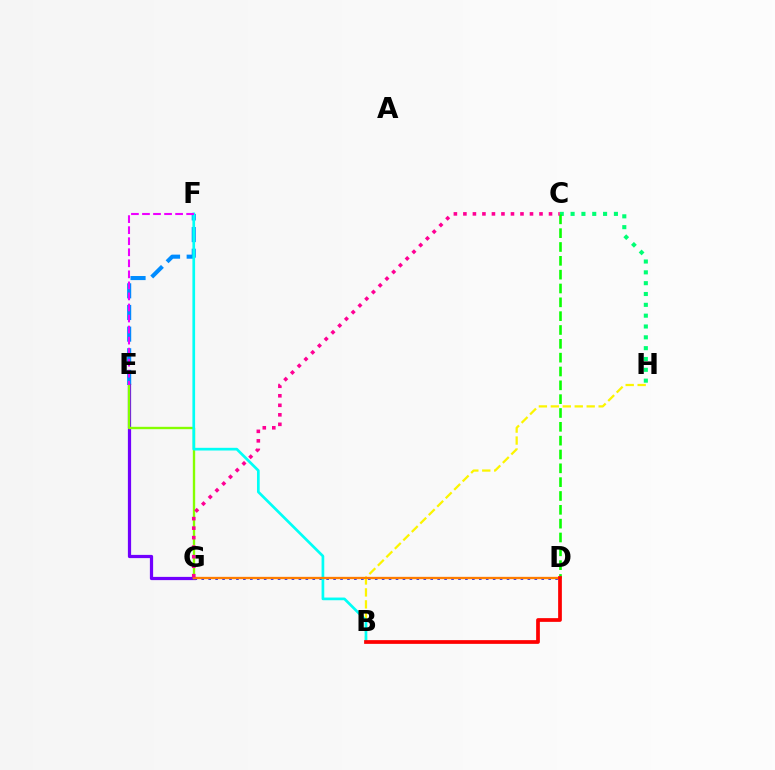{('E', 'F'): [{'color': '#008cff', 'line_style': 'dashed', 'thickness': 2.94}, {'color': '#ee00ff', 'line_style': 'dashed', 'thickness': 1.5}], ('D', 'G'): [{'color': '#0010ff', 'line_style': 'dotted', 'thickness': 1.89}, {'color': '#ff7c00', 'line_style': 'solid', 'thickness': 1.67}], ('E', 'G'): [{'color': '#7200ff', 'line_style': 'solid', 'thickness': 2.33}, {'color': '#84ff00', 'line_style': 'solid', 'thickness': 1.7}], ('C', 'H'): [{'color': '#00ff74', 'line_style': 'dotted', 'thickness': 2.94}], ('B', 'H'): [{'color': '#fcf500', 'line_style': 'dashed', 'thickness': 1.62}], ('C', 'D'): [{'color': '#08ff00', 'line_style': 'dashed', 'thickness': 1.88}], ('B', 'F'): [{'color': '#00fff6', 'line_style': 'solid', 'thickness': 1.94}], ('B', 'D'): [{'color': '#ff0000', 'line_style': 'solid', 'thickness': 2.68}], ('C', 'G'): [{'color': '#ff0094', 'line_style': 'dotted', 'thickness': 2.58}]}